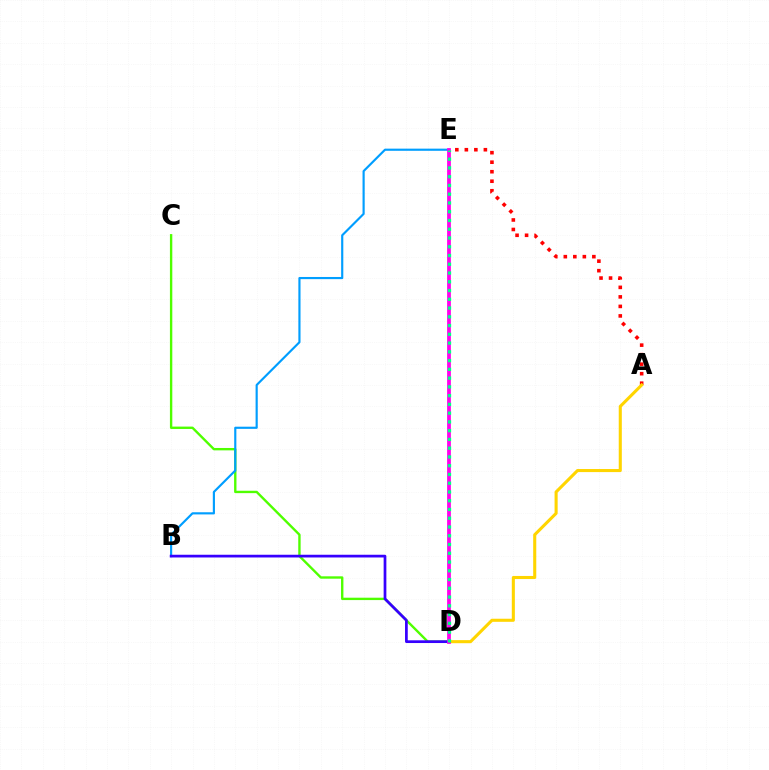{('C', 'D'): [{'color': '#4fff00', 'line_style': 'solid', 'thickness': 1.71}], ('A', 'E'): [{'color': '#ff0000', 'line_style': 'dotted', 'thickness': 2.59}], ('B', 'E'): [{'color': '#009eff', 'line_style': 'solid', 'thickness': 1.55}], ('A', 'D'): [{'color': '#ffd500', 'line_style': 'solid', 'thickness': 2.22}], ('B', 'D'): [{'color': '#3700ff', 'line_style': 'solid', 'thickness': 1.96}], ('D', 'E'): [{'color': '#ff00ed', 'line_style': 'solid', 'thickness': 2.7}, {'color': '#00ff86', 'line_style': 'dotted', 'thickness': 2.38}]}